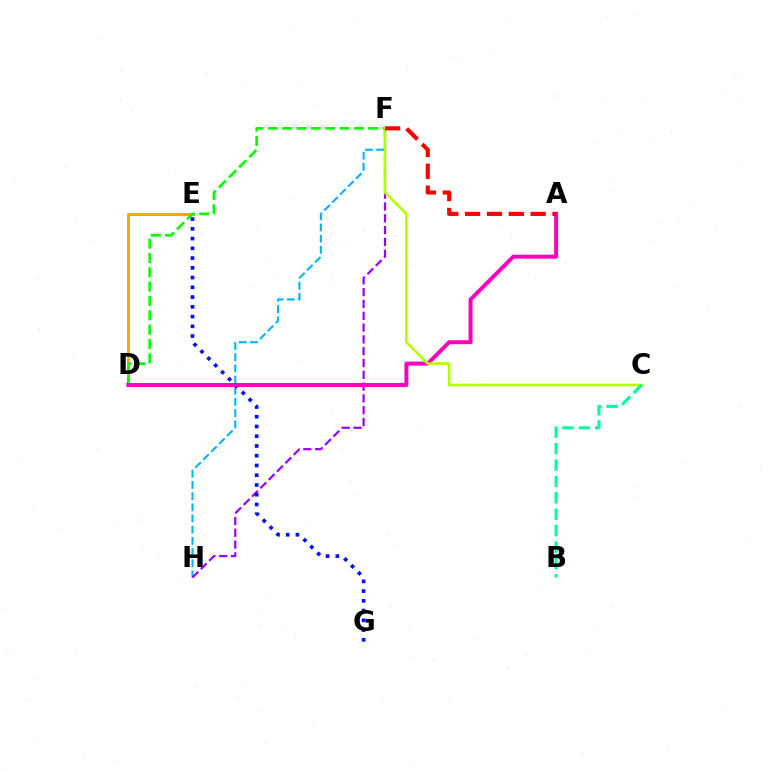{('D', 'E'): [{'color': '#ffa500', 'line_style': 'solid', 'thickness': 2.06}], ('F', 'H'): [{'color': '#00b5ff', 'line_style': 'dashed', 'thickness': 1.52}, {'color': '#9b00ff', 'line_style': 'dashed', 'thickness': 1.6}], ('D', 'F'): [{'color': '#08ff00', 'line_style': 'dashed', 'thickness': 1.95}], ('E', 'G'): [{'color': '#0010ff', 'line_style': 'dotted', 'thickness': 2.65}], ('A', 'D'): [{'color': '#ff00bd', 'line_style': 'solid', 'thickness': 2.86}], ('C', 'F'): [{'color': '#b3ff00', 'line_style': 'solid', 'thickness': 1.85}], ('B', 'C'): [{'color': '#00ff9d', 'line_style': 'dashed', 'thickness': 2.22}], ('A', 'F'): [{'color': '#ff0000', 'line_style': 'dashed', 'thickness': 2.97}]}